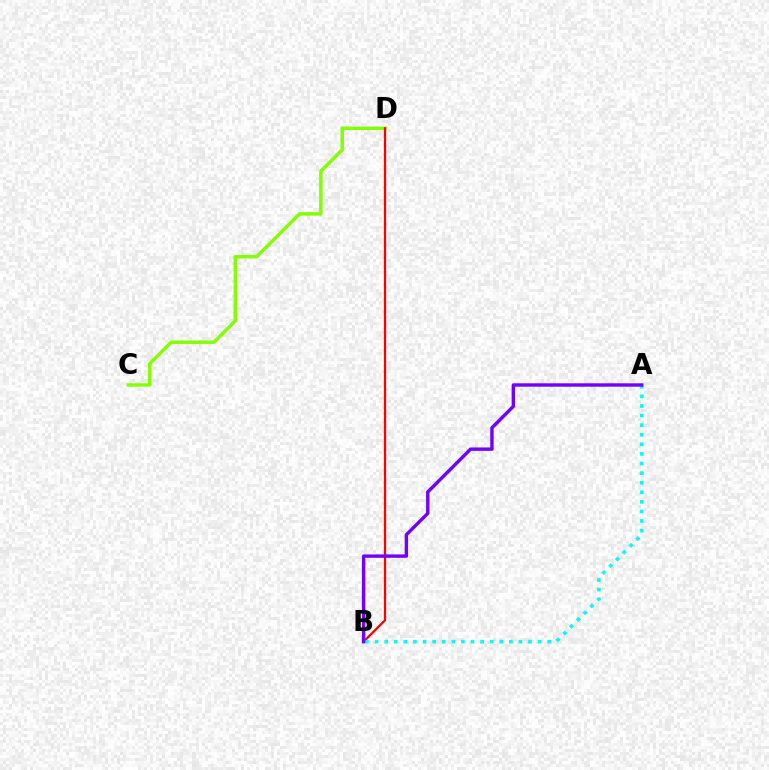{('C', 'D'): [{'color': '#84ff00', 'line_style': 'solid', 'thickness': 2.47}], ('B', 'D'): [{'color': '#ff0000', 'line_style': 'solid', 'thickness': 1.62}], ('A', 'B'): [{'color': '#00fff6', 'line_style': 'dotted', 'thickness': 2.61}, {'color': '#7200ff', 'line_style': 'solid', 'thickness': 2.45}]}